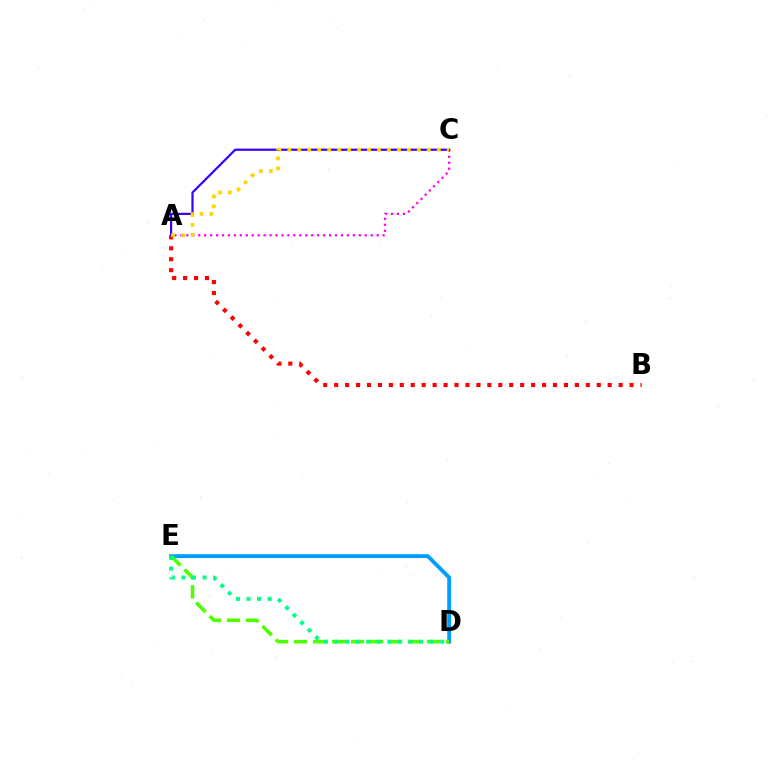{('A', 'B'): [{'color': '#ff0000', 'line_style': 'dotted', 'thickness': 2.97}], ('D', 'E'): [{'color': '#009eff', 'line_style': 'solid', 'thickness': 2.8}, {'color': '#4fff00', 'line_style': 'dashed', 'thickness': 2.58}, {'color': '#00ff86', 'line_style': 'dotted', 'thickness': 2.87}], ('A', 'C'): [{'color': '#ff00ed', 'line_style': 'dotted', 'thickness': 1.62}, {'color': '#3700ff', 'line_style': 'solid', 'thickness': 1.59}, {'color': '#ffd500', 'line_style': 'dotted', 'thickness': 2.71}]}